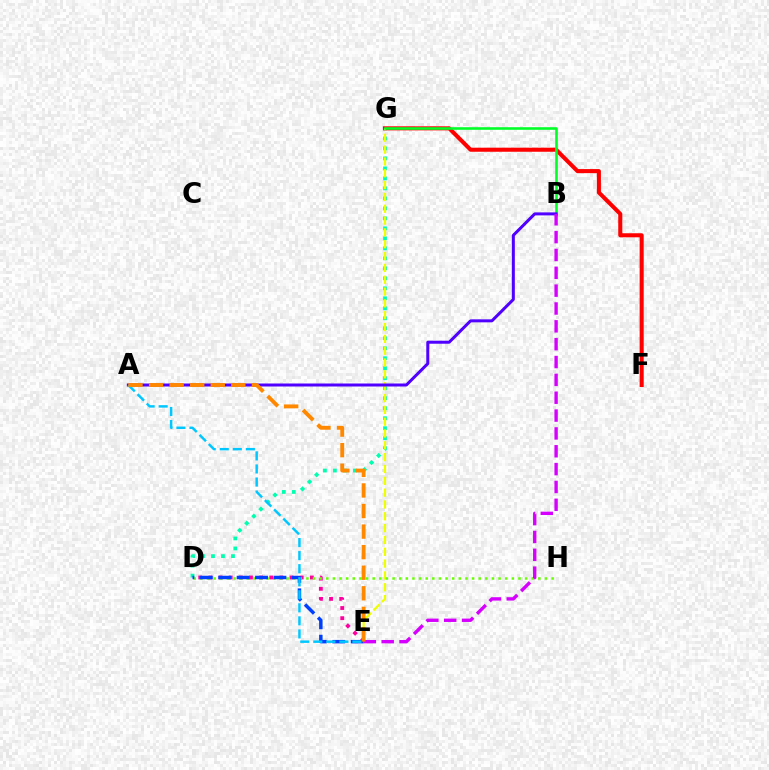{('D', 'E'): [{'color': '#ff00a0', 'line_style': 'dotted', 'thickness': 2.76}, {'color': '#003fff', 'line_style': 'dashed', 'thickness': 2.5}], ('D', 'G'): [{'color': '#00ffaf', 'line_style': 'dotted', 'thickness': 2.72}], ('F', 'G'): [{'color': '#ff0000', 'line_style': 'solid', 'thickness': 2.93}], ('E', 'G'): [{'color': '#eeff00', 'line_style': 'dashed', 'thickness': 1.61}], ('D', 'H'): [{'color': '#66ff00', 'line_style': 'dotted', 'thickness': 1.8}], ('B', 'G'): [{'color': '#00ff27', 'line_style': 'solid', 'thickness': 1.87}], ('A', 'B'): [{'color': '#4f00ff', 'line_style': 'solid', 'thickness': 2.16}], ('A', 'E'): [{'color': '#00c7ff', 'line_style': 'dashed', 'thickness': 1.77}, {'color': '#ff8800', 'line_style': 'dashed', 'thickness': 2.79}], ('B', 'E'): [{'color': '#d600ff', 'line_style': 'dashed', 'thickness': 2.42}]}